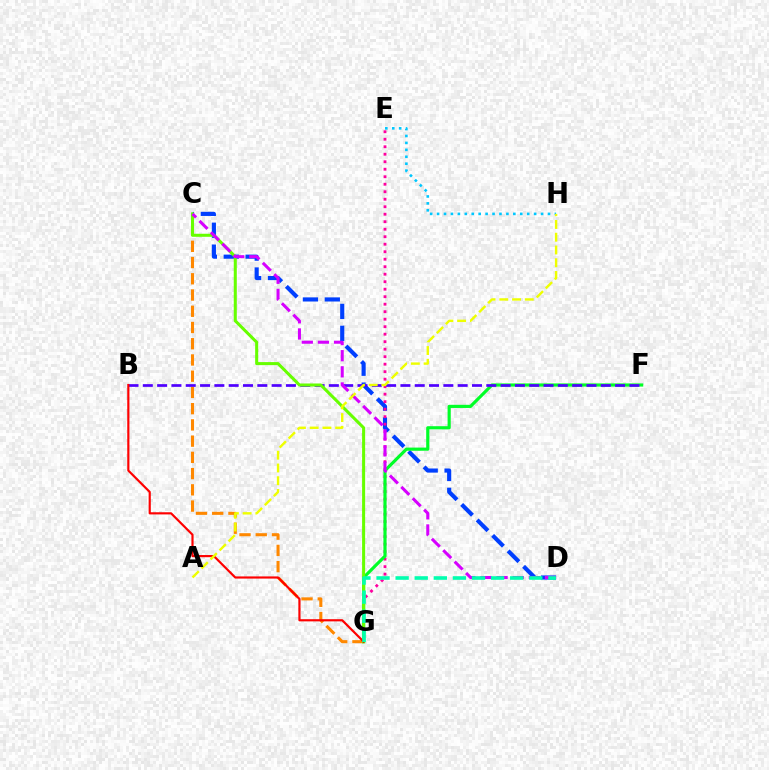{('C', 'D'): [{'color': '#003fff', 'line_style': 'dashed', 'thickness': 2.97}, {'color': '#d600ff', 'line_style': 'dashed', 'thickness': 2.19}], ('C', 'G'): [{'color': '#ff8800', 'line_style': 'dashed', 'thickness': 2.21}, {'color': '#66ff00', 'line_style': 'solid', 'thickness': 2.19}], ('E', 'H'): [{'color': '#00c7ff', 'line_style': 'dotted', 'thickness': 1.88}], ('E', 'G'): [{'color': '#ff00a0', 'line_style': 'dotted', 'thickness': 2.04}], ('F', 'G'): [{'color': '#00ff27', 'line_style': 'solid', 'thickness': 2.28}], ('B', 'F'): [{'color': '#4f00ff', 'line_style': 'dashed', 'thickness': 1.94}], ('B', 'G'): [{'color': '#ff0000', 'line_style': 'solid', 'thickness': 1.56}], ('D', 'G'): [{'color': '#00ffaf', 'line_style': 'dashed', 'thickness': 2.59}], ('A', 'H'): [{'color': '#eeff00', 'line_style': 'dashed', 'thickness': 1.73}]}